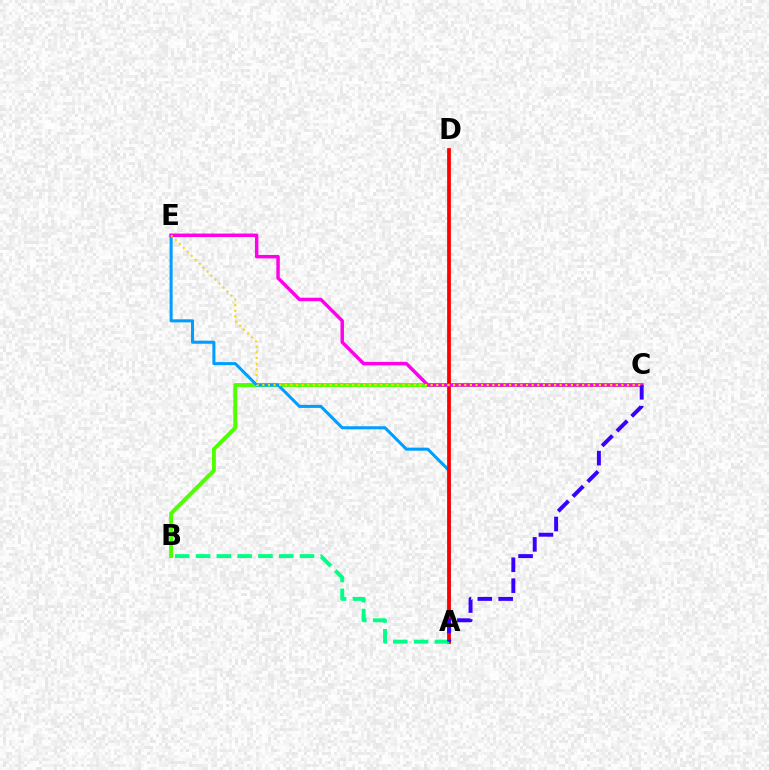{('B', 'C'): [{'color': '#4fff00', 'line_style': 'solid', 'thickness': 2.82}], ('A', 'E'): [{'color': '#009eff', 'line_style': 'solid', 'thickness': 2.19}], ('A', 'D'): [{'color': '#ff0000', 'line_style': 'solid', 'thickness': 2.71}], ('C', 'E'): [{'color': '#ff00ed', 'line_style': 'solid', 'thickness': 2.49}, {'color': '#ffd500', 'line_style': 'dotted', 'thickness': 1.52}], ('A', 'B'): [{'color': '#00ff86', 'line_style': 'dashed', 'thickness': 2.82}], ('A', 'C'): [{'color': '#3700ff', 'line_style': 'dashed', 'thickness': 2.84}]}